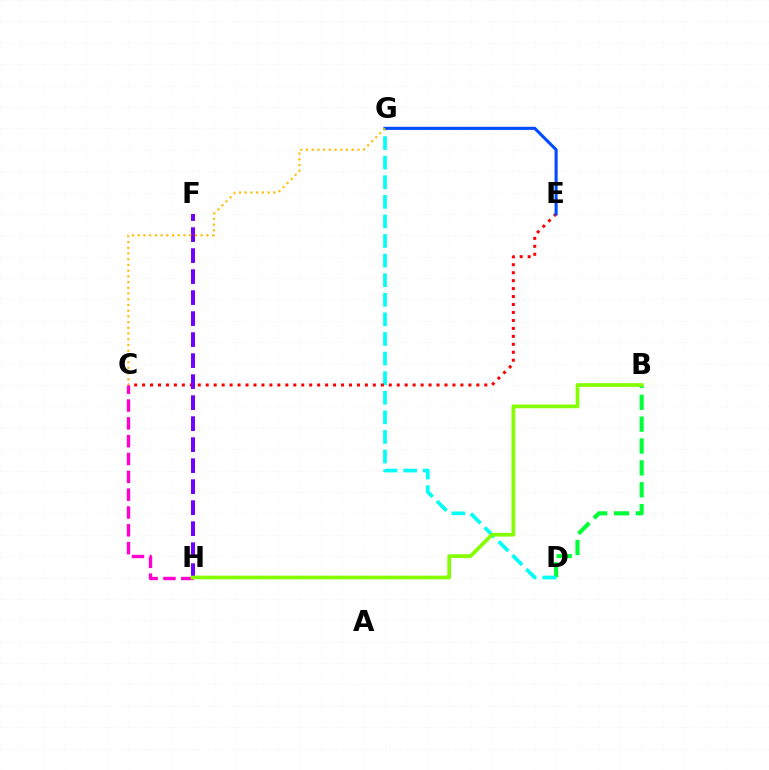{('B', 'D'): [{'color': '#00ff39', 'line_style': 'dashed', 'thickness': 2.97}], ('D', 'G'): [{'color': '#00fff6', 'line_style': 'dashed', 'thickness': 2.66}], ('C', 'E'): [{'color': '#ff0000', 'line_style': 'dotted', 'thickness': 2.16}], ('E', 'G'): [{'color': '#004bff', 'line_style': 'solid', 'thickness': 2.22}], ('F', 'H'): [{'color': '#7200ff', 'line_style': 'dashed', 'thickness': 2.85}], ('C', 'H'): [{'color': '#ff00cf', 'line_style': 'dashed', 'thickness': 2.42}], ('B', 'H'): [{'color': '#84ff00', 'line_style': 'solid', 'thickness': 2.66}], ('C', 'G'): [{'color': '#ffbd00', 'line_style': 'dotted', 'thickness': 1.55}]}